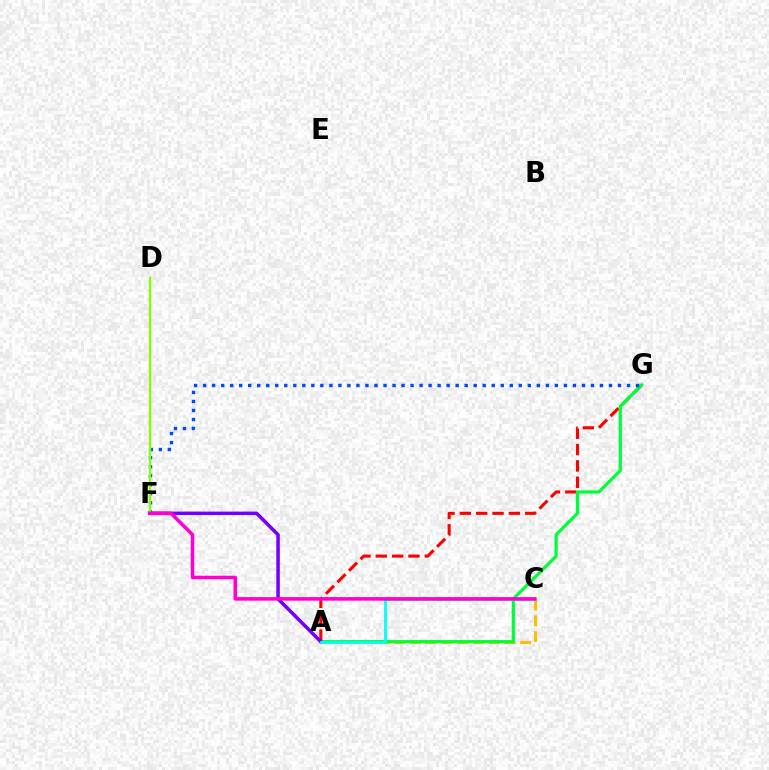{('A', 'G'): [{'color': '#ff0000', 'line_style': 'dashed', 'thickness': 2.22}, {'color': '#00ff39', 'line_style': 'solid', 'thickness': 2.32}], ('A', 'C'): [{'color': '#ffbd00', 'line_style': 'dashed', 'thickness': 2.14}, {'color': '#00fff6', 'line_style': 'solid', 'thickness': 1.98}], ('A', 'F'): [{'color': '#7200ff', 'line_style': 'solid', 'thickness': 2.52}], ('F', 'G'): [{'color': '#004bff', 'line_style': 'dotted', 'thickness': 2.45}], ('D', 'F'): [{'color': '#84ff00', 'line_style': 'solid', 'thickness': 1.67}], ('C', 'F'): [{'color': '#ff00cf', 'line_style': 'solid', 'thickness': 2.56}]}